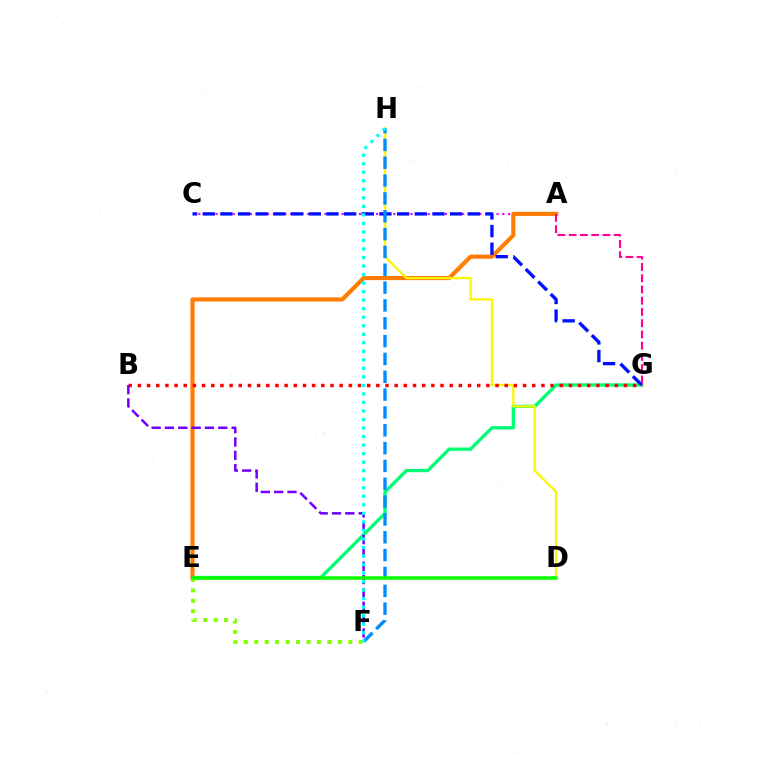{('E', 'G'): [{'color': '#00ff74', 'line_style': 'solid', 'thickness': 2.39}], ('A', 'C'): [{'color': '#ee00ff', 'line_style': 'dotted', 'thickness': 1.56}], ('A', 'E'): [{'color': '#ff7c00', 'line_style': 'solid', 'thickness': 2.97}], ('D', 'H'): [{'color': '#fcf500', 'line_style': 'solid', 'thickness': 1.63}], ('C', 'G'): [{'color': '#0010ff', 'line_style': 'dashed', 'thickness': 2.4}], ('F', 'H'): [{'color': '#008cff', 'line_style': 'dashed', 'thickness': 2.42}, {'color': '#00fff6', 'line_style': 'dotted', 'thickness': 2.32}], ('B', 'G'): [{'color': '#ff0000', 'line_style': 'dotted', 'thickness': 2.49}], ('E', 'F'): [{'color': '#84ff00', 'line_style': 'dotted', 'thickness': 2.84}], ('B', 'F'): [{'color': '#7200ff', 'line_style': 'dashed', 'thickness': 1.81}], ('A', 'G'): [{'color': '#ff0094', 'line_style': 'dashed', 'thickness': 1.53}], ('D', 'E'): [{'color': '#08ff00', 'line_style': 'solid', 'thickness': 2.53}]}